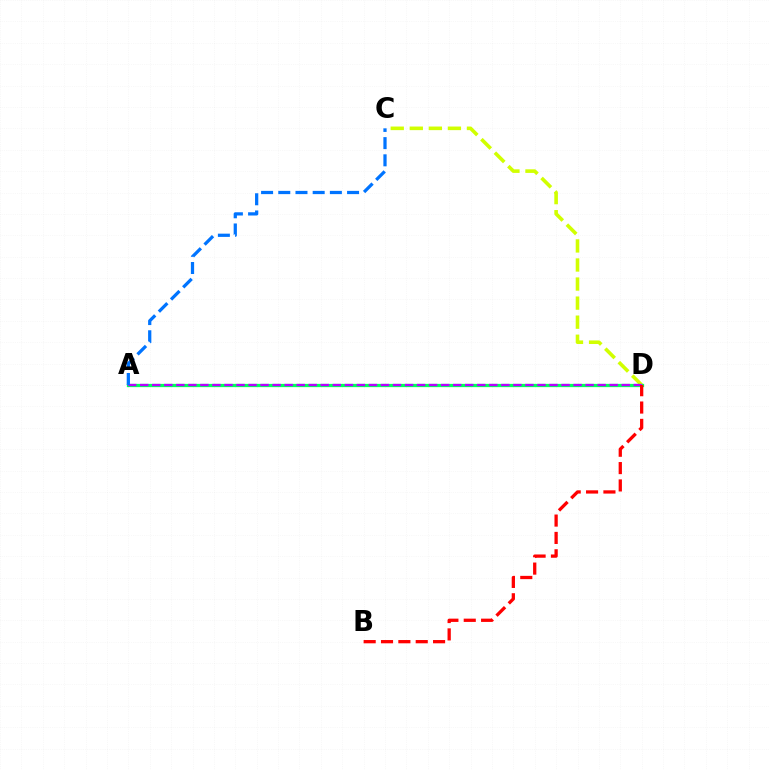{('C', 'D'): [{'color': '#d1ff00', 'line_style': 'dashed', 'thickness': 2.59}], ('A', 'D'): [{'color': '#00ff5c', 'line_style': 'solid', 'thickness': 2.34}, {'color': '#b900ff', 'line_style': 'dashed', 'thickness': 1.64}], ('B', 'D'): [{'color': '#ff0000', 'line_style': 'dashed', 'thickness': 2.36}], ('A', 'C'): [{'color': '#0074ff', 'line_style': 'dashed', 'thickness': 2.34}]}